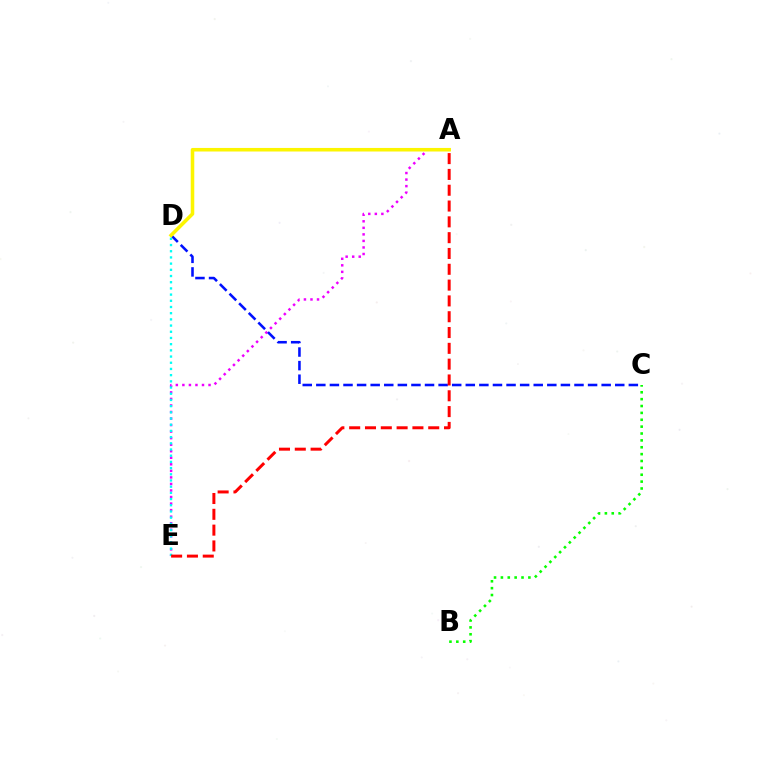{('A', 'E'): [{'color': '#ee00ff', 'line_style': 'dotted', 'thickness': 1.78}, {'color': '#ff0000', 'line_style': 'dashed', 'thickness': 2.15}], ('C', 'D'): [{'color': '#0010ff', 'line_style': 'dashed', 'thickness': 1.85}], ('A', 'D'): [{'color': '#fcf500', 'line_style': 'solid', 'thickness': 2.56}], ('D', 'E'): [{'color': '#00fff6', 'line_style': 'dotted', 'thickness': 1.68}], ('B', 'C'): [{'color': '#08ff00', 'line_style': 'dotted', 'thickness': 1.87}]}